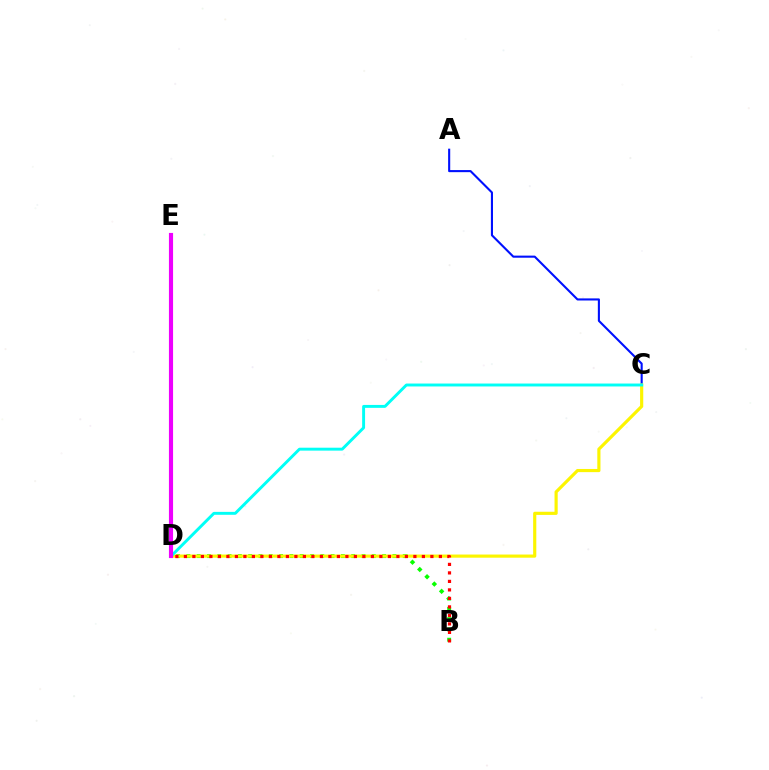{('A', 'C'): [{'color': '#0010ff', 'line_style': 'solid', 'thickness': 1.51}], ('B', 'D'): [{'color': '#08ff00', 'line_style': 'dotted', 'thickness': 2.8}, {'color': '#ff0000', 'line_style': 'dotted', 'thickness': 2.31}], ('C', 'D'): [{'color': '#fcf500', 'line_style': 'solid', 'thickness': 2.27}, {'color': '#00fff6', 'line_style': 'solid', 'thickness': 2.1}], ('D', 'E'): [{'color': '#ee00ff', 'line_style': 'solid', 'thickness': 2.98}]}